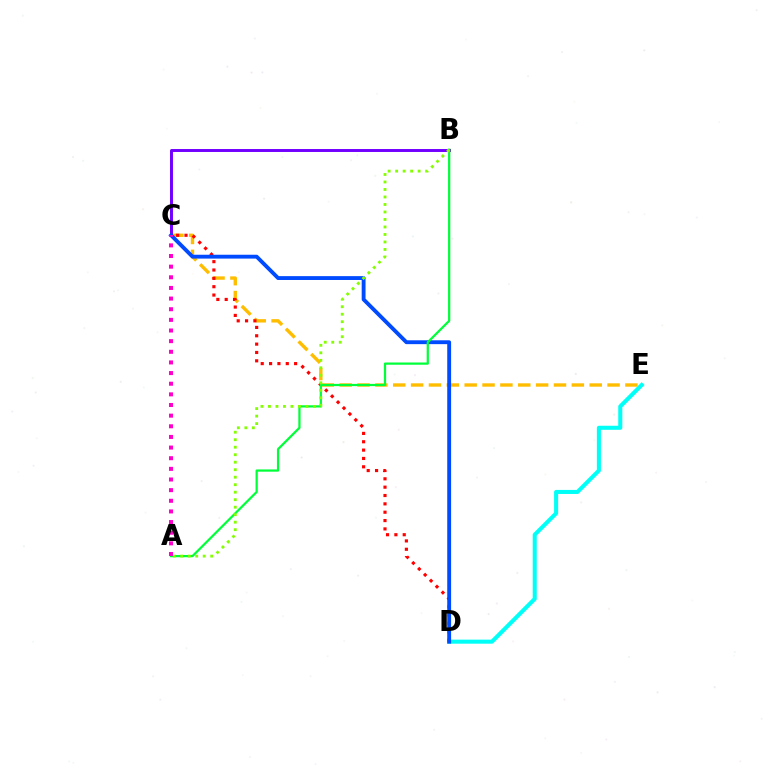{('D', 'E'): [{'color': '#00fff6', 'line_style': 'solid', 'thickness': 2.92}], ('C', 'E'): [{'color': '#ffbd00', 'line_style': 'dashed', 'thickness': 2.43}], ('C', 'D'): [{'color': '#ff0000', 'line_style': 'dotted', 'thickness': 2.27}, {'color': '#004bff', 'line_style': 'solid', 'thickness': 2.78}], ('B', 'C'): [{'color': '#7200ff', 'line_style': 'solid', 'thickness': 2.13}], ('A', 'B'): [{'color': '#00ff39', 'line_style': 'solid', 'thickness': 1.61}, {'color': '#84ff00', 'line_style': 'dotted', 'thickness': 2.04}], ('A', 'C'): [{'color': '#ff00cf', 'line_style': 'dotted', 'thickness': 2.89}]}